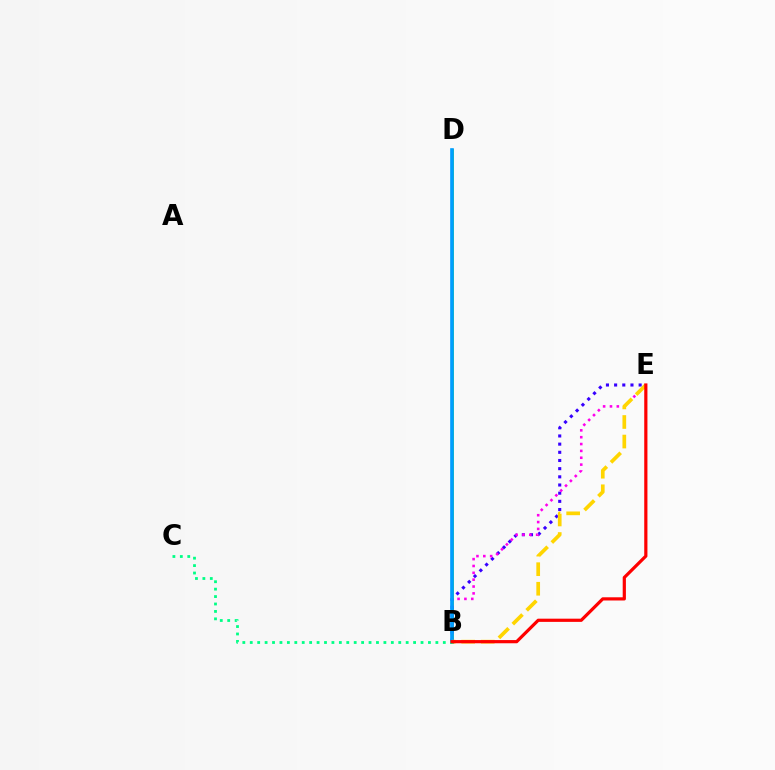{('B', 'D'): [{'color': '#4fff00', 'line_style': 'solid', 'thickness': 2.06}, {'color': '#009eff', 'line_style': 'solid', 'thickness': 2.63}], ('B', 'E'): [{'color': '#3700ff', 'line_style': 'dotted', 'thickness': 2.22}, {'color': '#ff00ed', 'line_style': 'dotted', 'thickness': 1.86}, {'color': '#ffd500', 'line_style': 'dashed', 'thickness': 2.66}, {'color': '#ff0000', 'line_style': 'solid', 'thickness': 2.31}], ('B', 'C'): [{'color': '#00ff86', 'line_style': 'dotted', 'thickness': 2.02}]}